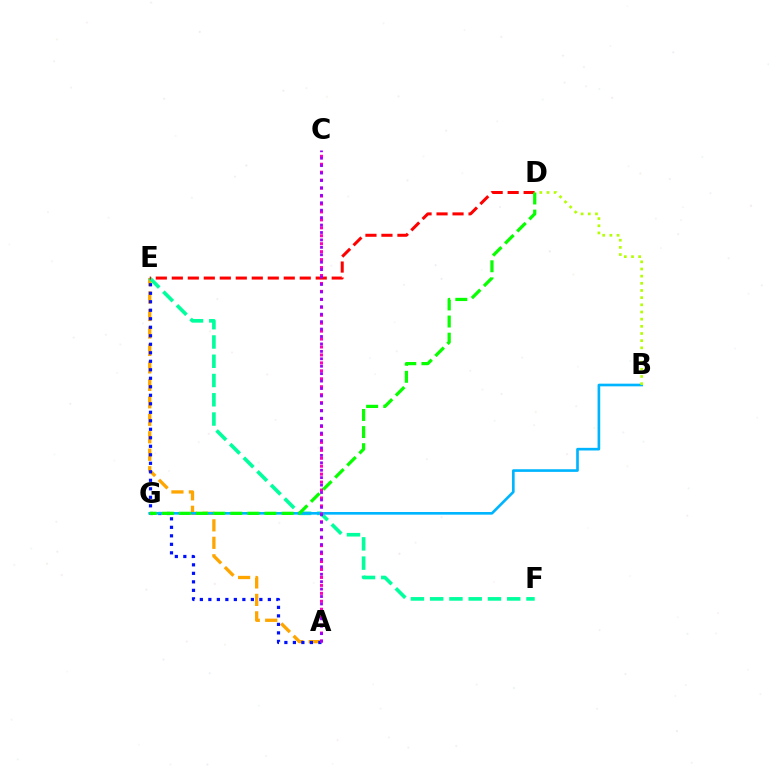{('A', 'E'): [{'color': '#ffa500', 'line_style': 'dashed', 'thickness': 2.37}, {'color': '#0010ff', 'line_style': 'dotted', 'thickness': 2.31}], ('E', 'F'): [{'color': '#00ff9d', 'line_style': 'dashed', 'thickness': 2.62}], ('D', 'E'): [{'color': '#ff0000', 'line_style': 'dashed', 'thickness': 2.17}], ('B', 'G'): [{'color': '#00b5ff', 'line_style': 'solid', 'thickness': 1.91}], ('D', 'G'): [{'color': '#08ff00', 'line_style': 'dashed', 'thickness': 2.32}], ('A', 'C'): [{'color': '#ff00bd', 'line_style': 'dotted', 'thickness': 2.16}, {'color': '#9b00ff', 'line_style': 'dotted', 'thickness': 2.02}], ('B', 'D'): [{'color': '#b3ff00', 'line_style': 'dotted', 'thickness': 1.95}]}